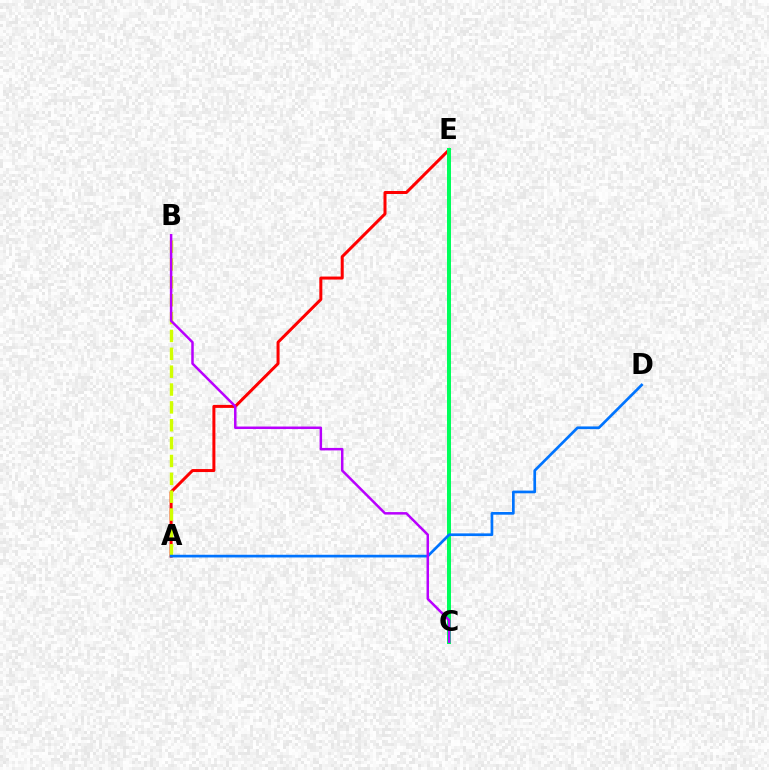{('A', 'E'): [{'color': '#ff0000', 'line_style': 'solid', 'thickness': 2.16}], ('A', 'B'): [{'color': '#d1ff00', 'line_style': 'dashed', 'thickness': 2.43}], ('C', 'E'): [{'color': '#00ff5c', 'line_style': 'solid', 'thickness': 2.88}], ('A', 'D'): [{'color': '#0074ff', 'line_style': 'solid', 'thickness': 1.94}], ('B', 'C'): [{'color': '#b900ff', 'line_style': 'solid', 'thickness': 1.8}]}